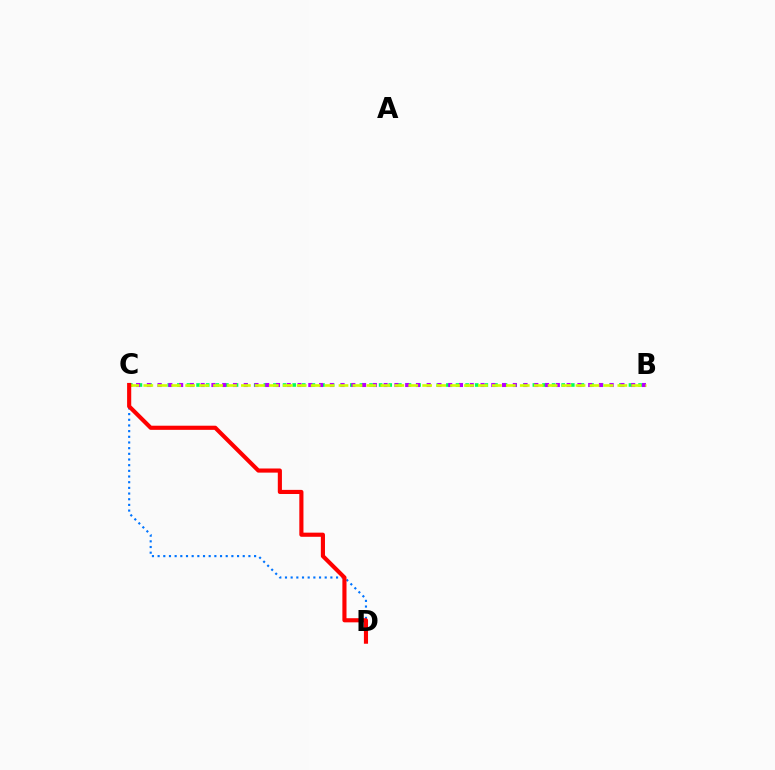{('B', 'C'): [{'color': '#00ff5c', 'line_style': 'dotted', 'thickness': 2.61}, {'color': '#b900ff', 'line_style': 'dotted', 'thickness': 2.92}, {'color': '#d1ff00', 'line_style': 'dashed', 'thickness': 1.89}], ('C', 'D'): [{'color': '#0074ff', 'line_style': 'dotted', 'thickness': 1.54}, {'color': '#ff0000', 'line_style': 'solid', 'thickness': 2.97}]}